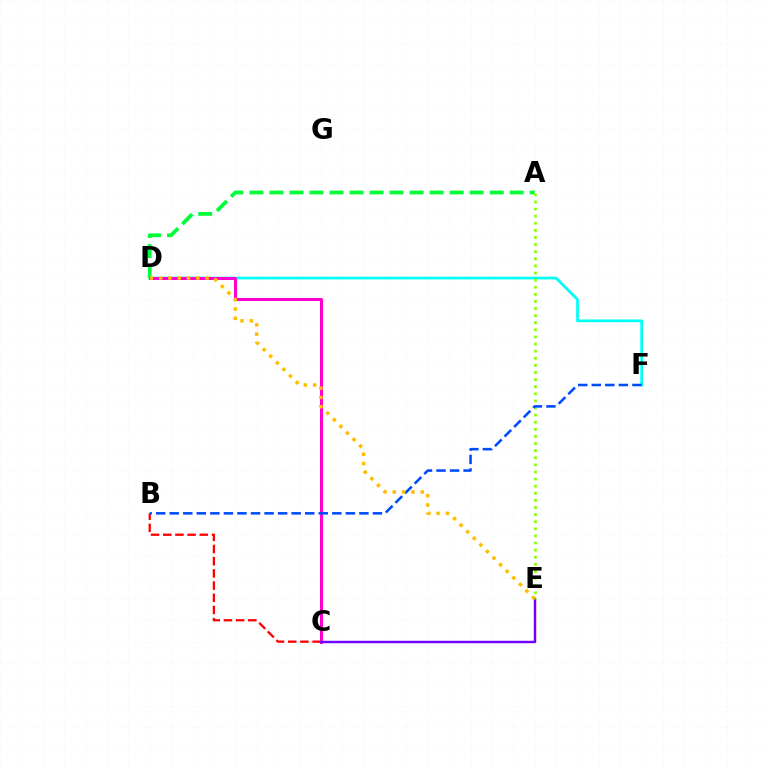{('D', 'F'): [{'color': '#00fff6', 'line_style': 'solid', 'thickness': 1.97}], ('A', 'D'): [{'color': '#00ff39', 'line_style': 'dashed', 'thickness': 2.72}], ('B', 'C'): [{'color': '#ff0000', 'line_style': 'dashed', 'thickness': 1.66}], ('C', 'D'): [{'color': '#ff00cf', 'line_style': 'solid', 'thickness': 2.16}], ('C', 'E'): [{'color': '#7200ff', 'line_style': 'solid', 'thickness': 1.75}], ('A', 'E'): [{'color': '#84ff00', 'line_style': 'dotted', 'thickness': 1.93}], ('B', 'F'): [{'color': '#004bff', 'line_style': 'dashed', 'thickness': 1.84}], ('D', 'E'): [{'color': '#ffbd00', 'line_style': 'dotted', 'thickness': 2.53}]}